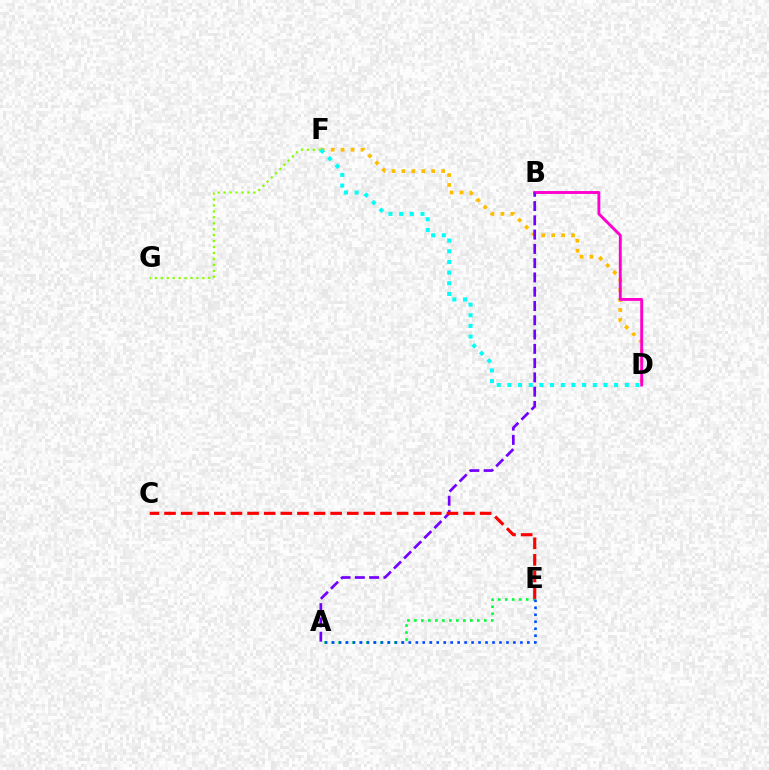{('F', 'G'): [{'color': '#84ff00', 'line_style': 'dotted', 'thickness': 1.61}], ('D', 'F'): [{'color': '#ffbd00', 'line_style': 'dotted', 'thickness': 2.7}, {'color': '#00fff6', 'line_style': 'dotted', 'thickness': 2.9}], ('B', 'D'): [{'color': '#ff00cf', 'line_style': 'solid', 'thickness': 2.08}], ('A', 'B'): [{'color': '#7200ff', 'line_style': 'dashed', 'thickness': 1.94}], ('A', 'E'): [{'color': '#00ff39', 'line_style': 'dotted', 'thickness': 1.9}, {'color': '#004bff', 'line_style': 'dotted', 'thickness': 1.89}], ('C', 'E'): [{'color': '#ff0000', 'line_style': 'dashed', 'thickness': 2.26}]}